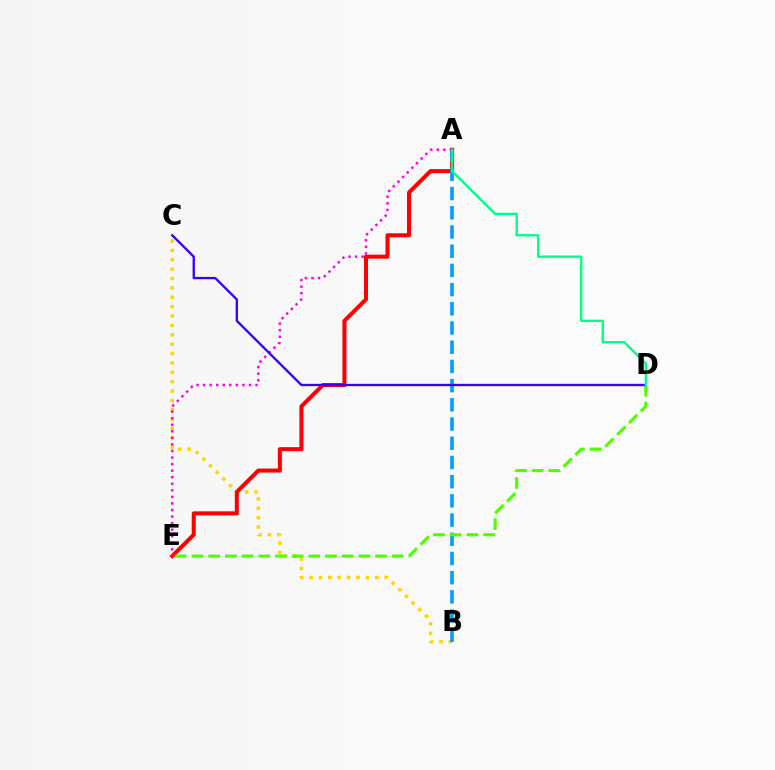{('B', 'C'): [{'color': '#ffd500', 'line_style': 'dotted', 'thickness': 2.55}], ('A', 'E'): [{'color': '#ff0000', 'line_style': 'solid', 'thickness': 2.9}, {'color': '#ff00ed', 'line_style': 'dotted', 'thickness': 1.78}], ('A', 'B'): [{'color': '#009eff', 'line_style': 'dashed', 'thickness': 2.61}], ('D', 'E'): [{'color': '#4fff00', 'line_style': 'dashed', 'thickness': 2.27}], ('C', 'D'): [{'color': '#3700ff', 'line_style': 'solid', 'thickness': 1.68}], ('A', 'D'): [{'color': '#00ff86', 'line_style': 'solid', 'thickness': 1.7}]}